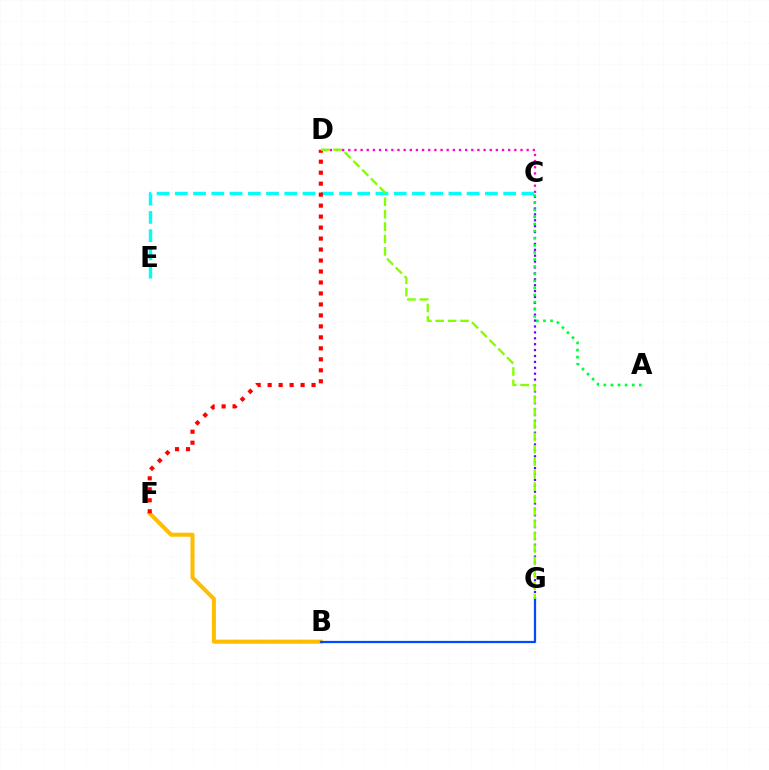{('C', 'G'): [{'color': '#7200ff', 'line_style': 'dotted', 'thickness': 1.6}], ('B', 'F'): [{'color': '#ffbd00', 'line_style': 'solid', 'thickness': 2.9}], ('B', 'G'): [{'color': '#004bff', 'line_style': 'solid', 'thickness': 1.61}], ('C', 'D'): [{'color': '#ff00cf', 'line_style': 'dotted', 'thickness': 1.67}], ('C', 'E'): [{'color': '#00fff6', 'line_style': 'dashed', 'thickness': 2.48}], ('D', 'F'): [{'color': '#ff0000', 'line_style': 'dotted', 'thickness': 2.98}], ('D', 'G'): [{'color': '#84ff00', 'line_style': 'dashed', 'thickness': 1.68}], ('A', 'C'): [{'color': '#00ff39', 'line_style': 'dotted', 'thickness': 1.93}]}